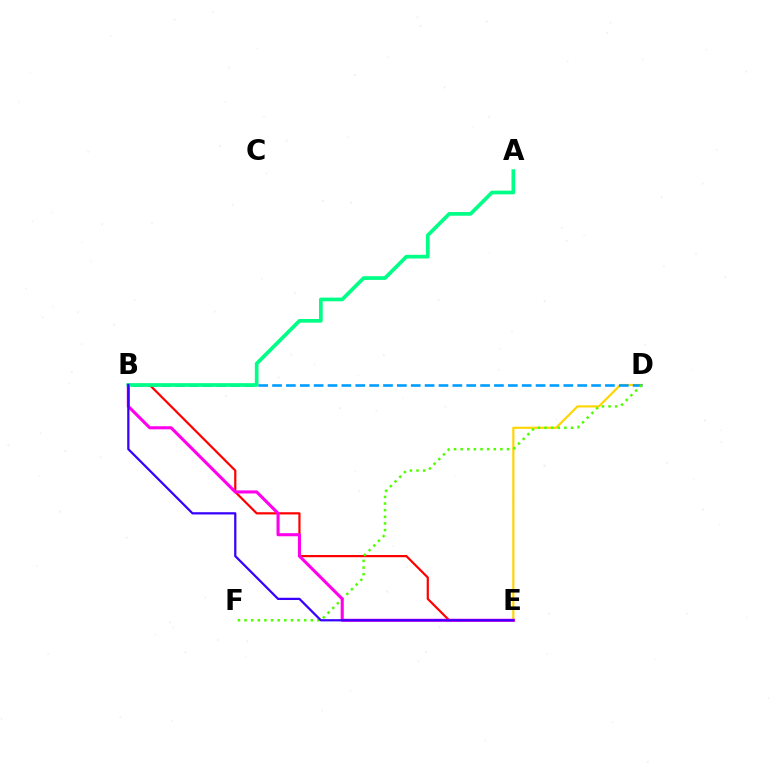{('D', 'E'): [{'color': '#ffd500', 'line_style': 'solid', 'thickness': 1.56}], ('B', 'D'): [{'color': '#009eff', 'line_style': 'dashed', 'thickness': 1.88}], ('B', 'E'): [{'color': '#ff0000', 'line_style': 'solid', 'thickness': 1.59}, {'color': '#ff00ed', 'line_style': 'solid', 'thickness': 2.22}, {'color': '#3700ff', 'line_style': 'solid', 'thickness': 1.62}], ('D', 'F'): [{'color': '#4fff00', 'line_style': 'dotted', 'thickness': 1.8}], ('A', 'B'): [{'color': '#00ff86', 'line_style': 'solid', 'thickness': 2.66}]}